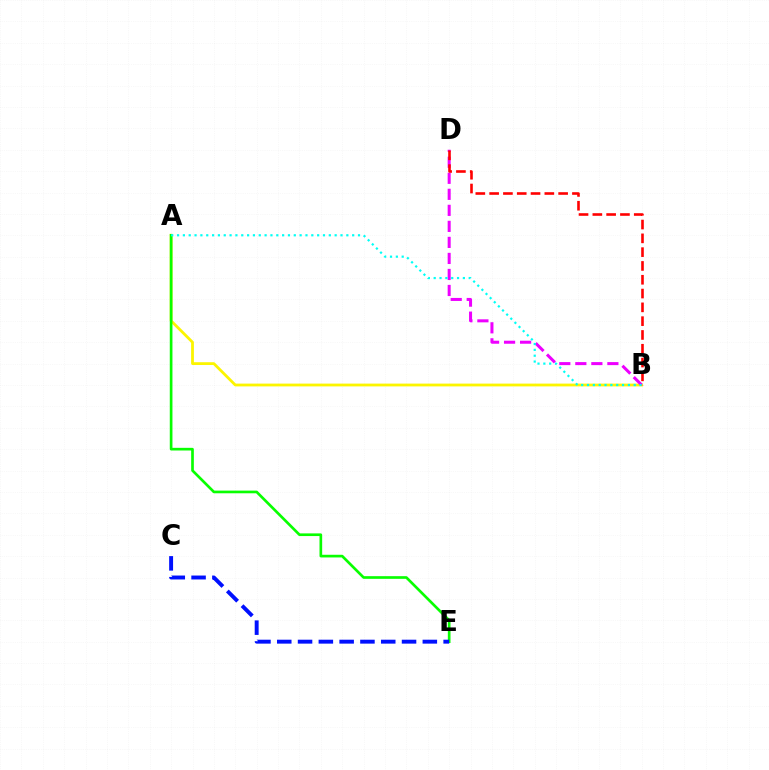{('A', 'B'): [{'color': '#fcf500', 'line_style': 'solid', 'thickness': 2.01}, {'color': '#00fff6', 'line_style': 'dotted', 'thickness': 1.59}], ('A', 'E'): [{'color': '#08ff00', 'line_style': 'solid', 'thickness': 1.92}], ('C', 'E'): [{'color': '#0010ff', 'line_style': 'dashed', 'thickness': 2.83}], ('B', 'D'): [{'color': '#ee00ff', 'line_style': 'dashed', 'thickness': 2.18}, {'color': '#ff0000', 'line_style': 'dashed', 'thickness': 1.87}]}